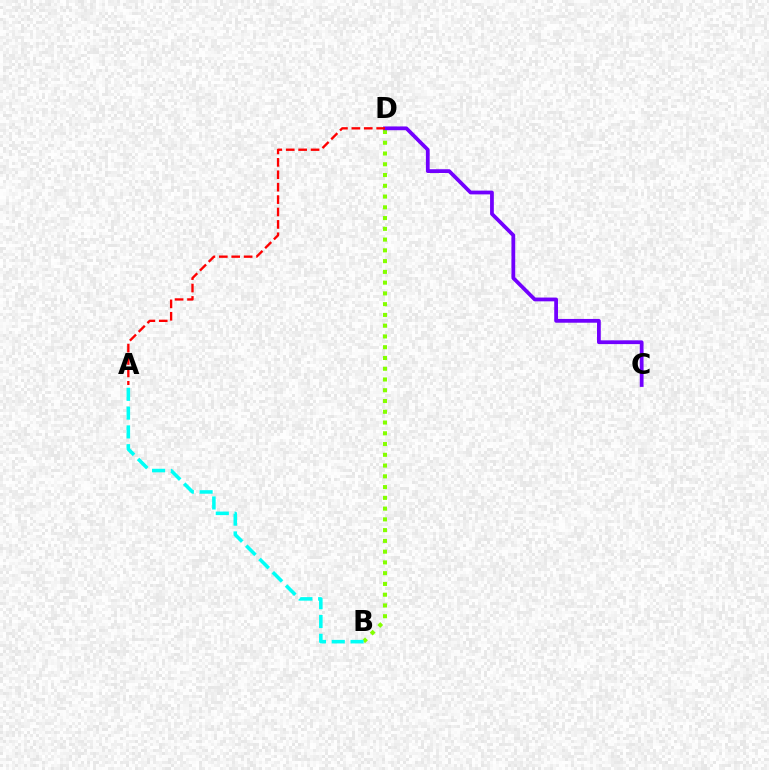{('B', 'D'): [{'color': '#84ff00', 'line_style': 'dotted', 'thickness': 2.92}], ('C', 'D'): [{'color': '#7200ff', 'line_style': 'solid', 'thickness': 2.71}], ('A', 'B'): [{'color': '#00fff6', 'line_style': 'dashed', 'thickness': 2.55}], ('A', 'D'): [{'color': '#ff0000', 'line_style': 'dashed', 'thickness': 1.69}]}